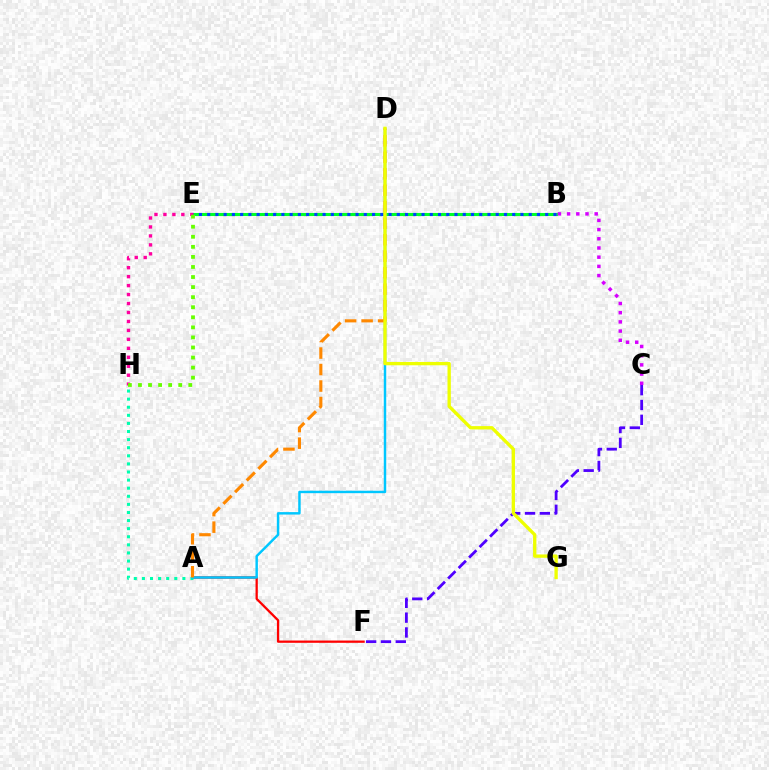{('B', 'E'): [{'color': '#00ff27', 'line_style': 'solid', 'thickness': 2.2}, {'color': '#003fff', 'line_style': 'dotted', 'thickness': 2.24}], ('A', 'F'): [{'color': '#ff0000', 'line_style': 'solid', 'thickness': 1.64}], ('A', 'H'): [{'color': '#00ffaf', 'line_style': 'dotted', 'thickness': 2.2}], ('A', 'D'): [{'color': '#00c7ff', 'line_style': 'solid', 'thickness': 1.77}, {'color': '#ff8800', 'line_style': 'dashed', 'thickness': 2.24}], ('B', 'C'): [{'color': '#d600ff', 'line_style': 'dotted', 'thickness': 2.5}], ('E', 'H'): [{'color': '#ff00a0', 'line_style': 'dotted', 'thickness': 2.43}, {'color': '#66ff00', 'line_style': 'dotted', 'thickness': 2.73}], ('C', 'F'): [{'color': '#4f00ff', 'line_style': 'dashed', 'thickness': 2.01}], ('D', 'G'): [{'color': '#eeff00', 'line_style': 'solid', 'thickness': 2.4}]}